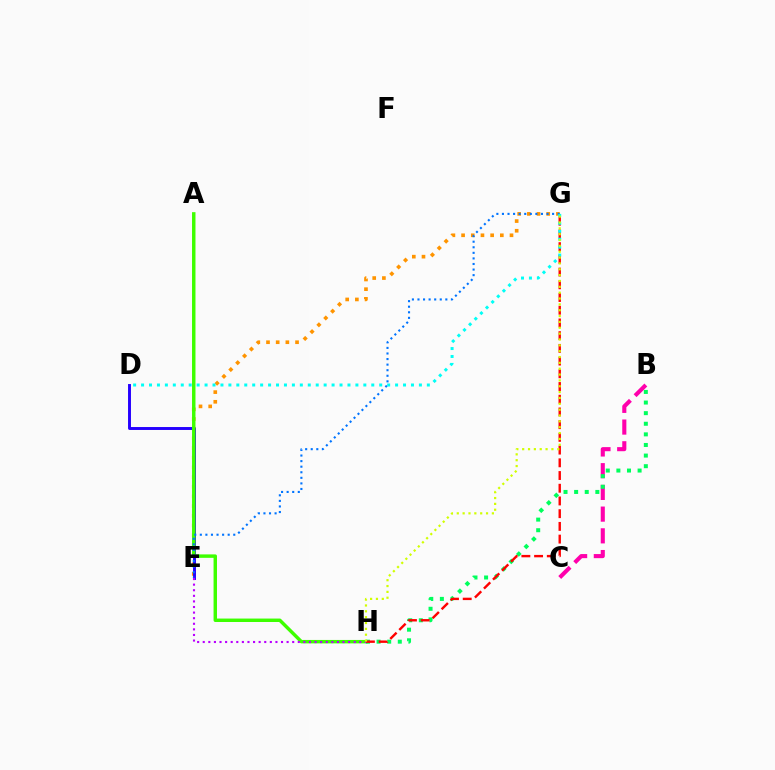{('B', 'C'): [{'color': '#ff00ac', 'line_style': 'dashed', 'thickness': 2.95}], ('E', 'G'): [{'color': '#ff9400', 'line_style': 'dotted', 'thickness': 2.63}, {'color': '#0074ff', 'line_style': 'dotted', 'thickness': 1.51}], ('D', 'E'): [{'color': '#2500ff', 'line_style': 'solid', 'thickness': 2.11}], ('A', 'H'): [{'color': '#3dff00', 'line_style': 'solid', 'thickness': 2.48}], ('E', 'H'): [{'color': '#b900ff', 'line_style': 'dotted', 'thickness': 1.52}], ('B', 'H'): [{'color': '#00ff5c', 'line_style': 'dotted', 'thickness': 2.88}], ('G', 'H'): [{'color': '#ff0000', 'line_style': 'dashed', 'thickness': 1.73}, {'color': '#d1ff00', 'line_style': 'dotted', 'thickness': 1.59}], ('D', 'G'): [{'color': '#00fff6', 'line_style': 'dotted', 'thickness': 2.16}]}